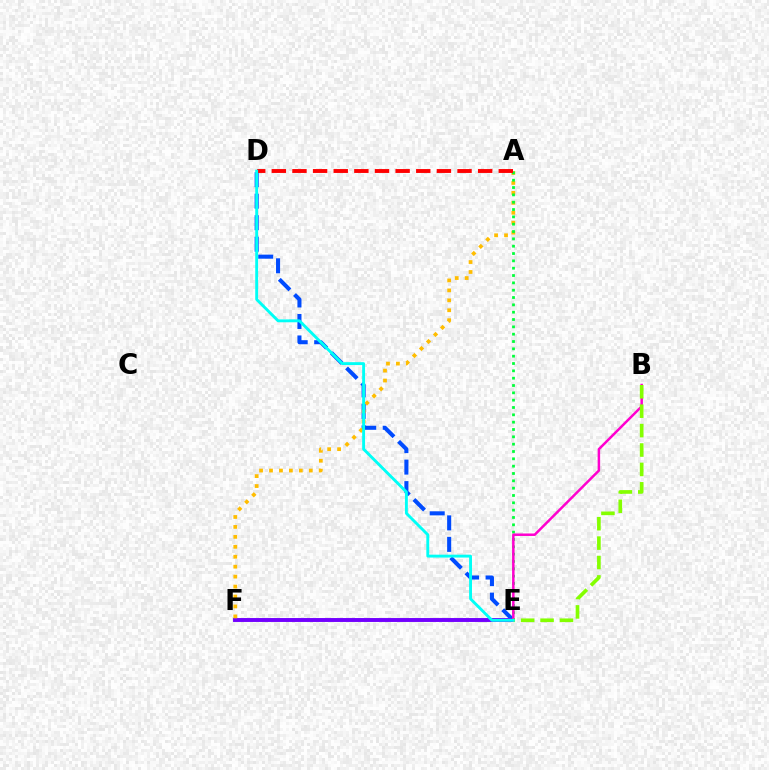{('D', 'E'): [{'color': '#004bff', 'line_style': 'dashed', 'thickness': 2.92}, {'color': '#00fff6', 'line_style': 'solid', 'thickness': 2.07}], ('E', 'F'): [{'color': '#7200ff', 'line_style': 'solid', 'thickness': 2.82}], ('A', 'F'): [{'color': '#ffbd00', 'line_style': 'dotted', 'thickness': 2.7}], ('A', 'E'): [{'color': '#00ff39', 'line_style': 'dotted', 'thickness': 1.99}], ('B', 'E'): [{'color': '#ff00cf', 'line_style': 'solid', 'thickness': 1.8}, {'color': '#84ff00', 'line_style': 'dashed', 'thickness': 2.64}], ('A', 'D'): [{'color': '#ff0000', 'line_style': 'dashed', 'thickness': 2.8}]}